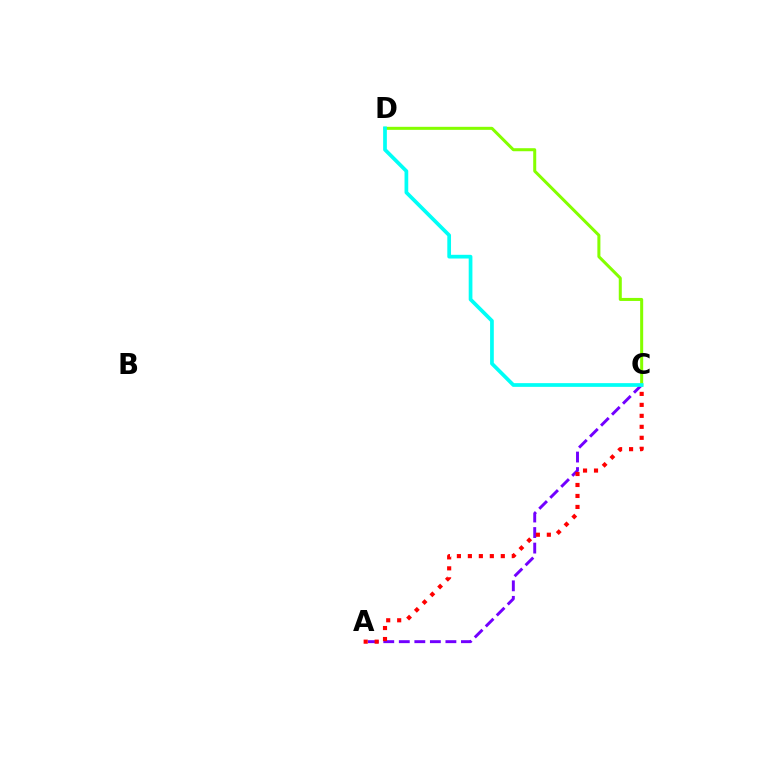{('A', 'C'): [{'color': '#7200ff', 'line_style': 'dashed', 'thickness': 2.11}, {'color': '#ff0000', 'line_style': 'dotted', 'thickness': 2.98}], ('C', 'D'): [{'color': '#84ff00', 'line_style': 'solid', 'thickness': 2.18}, {'color': '#00fff6', 'line_style': 'solid', 'thickness': 2.67}]}